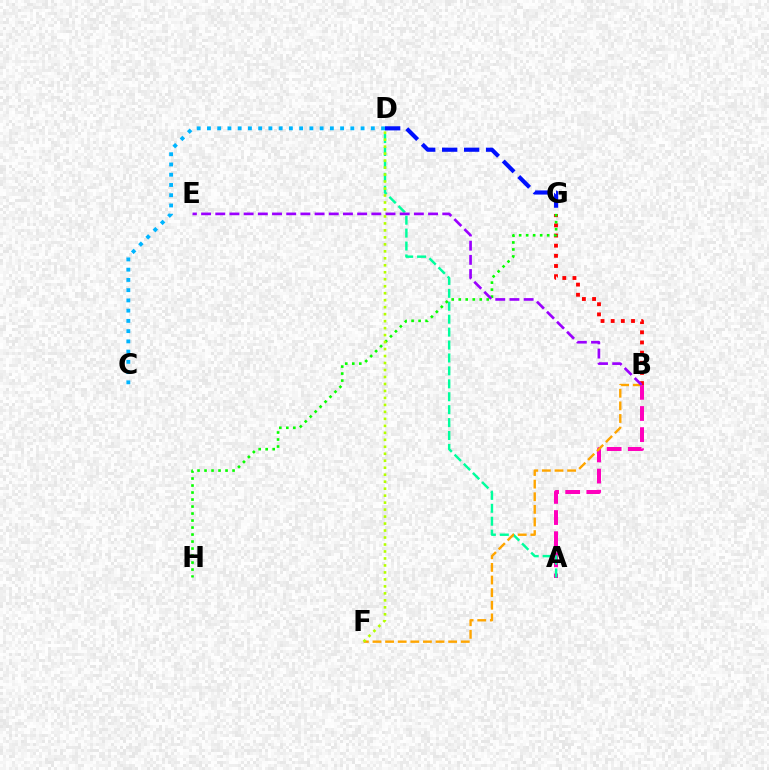{('A', 'B'): [{'color': '#ff00bd', 'line_style': 'dashed', 'thickness': 2.87}], ('A', 'D'): [{'color': '#00ff9d', 'line_style': 'dashed', 'thickness': 1.76}], ('C', 'D'): [{'color': '#00b5ff', 'line_style': 'dotted', 'thickness': 2.78}], ('B', 'G'): [{'color': '#ff0000', 'line_style': 'dotted', 'thickness': 2.76}], ('B', 'F'): [{'color': '#ffa500', 'line_style': 'dashed', 'thickness': 1.71}], ('G', 'H'): [{'color': '#08ff00', 'line_style': 'dotted', 'thickness': 1.9}], ('D', 'G'): [{'color': '#0010ff', 'line_style': 'dashed', 'thickness': 2.98}], ('B', 'E'): [{'color': '#9b00ff', 'line_style': 'dashed', 'thickness': 1.93}], ('D', 'F'): [{'color': '#b3ff00', 'line_style': 'dotted', 'thickness': 1.9}]}